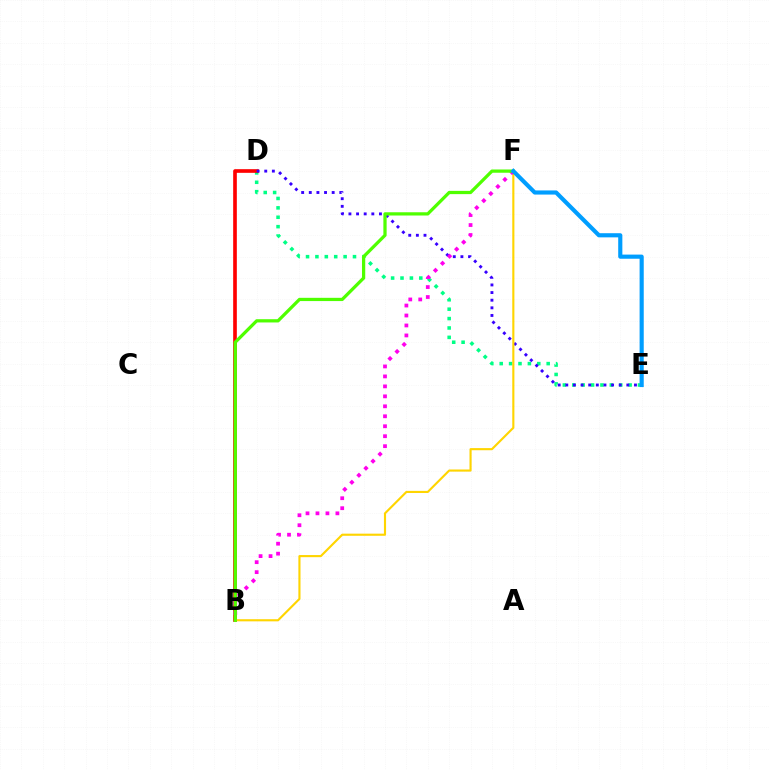{('D', 'E'): [{'color': '#00ff86', 'line_style': 'dotted', 'thickness': 2.55}, {'color': '#3700ff', 'line_style': 'dotted', 'thickness': 2.07}], ('B', 'D'): [{'color': '#ff0000', 'line_style': 'solid', 'thickness': 2.64}], ('B', 'F'): [{'color': '#ffd500', 'line_style': 'solid', 'thickness': 1.53}, {'color': '#ff00ed', 'line_style': 'dotted', 'thickness': 2.71}, {'color': '#4fff00', 'line_style': 'solid', 'thickness': 2.34}], ('E', 'F'): [{'color': '#009eff', 'line_style': 'solid', 'thickness': 2.98}]}